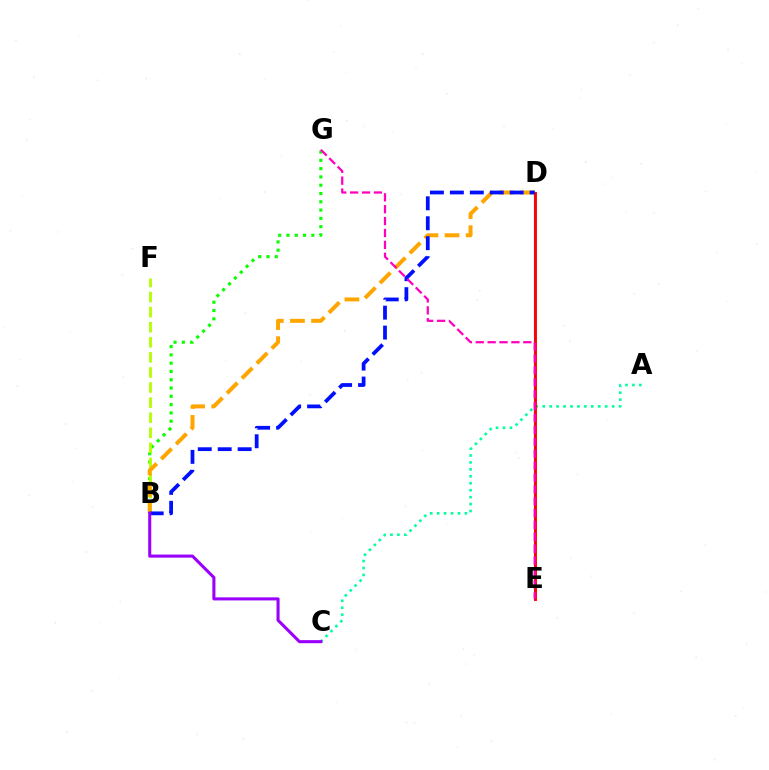{('A', 'C'): [{'color': '#00ff9d', 'line_style': 'dotted', 'thickness': 1.89}], ('D', 'E'): [{'color': '#00b5ff', 'line_style': 'solid', 'thickness': 1.62}, {'color': '#ff0000', 'line_style': 'solid', 'thickness': 2.08}], ('B', 'G'): [{'color': '#08ff00', 'line_style': 'dotted', 'thickness': 2.25}], ('B', 'F'): [{'color': '#b3ff00', 'line_style': 'dashed', 'thickness': 2.05}], ('B', 'D'): [{'color': '#ffa500', 'line_style': 'dashed', 'thickness': 2.87}, {'color': '#0010ff', 'line_style': 'dashed', 'thickness': 2.71}], ('E', 'G'): [{'color': '#ff00bd', 'line_style': 'dashed', 'thickness': 1.61}], ('B', 'C'): [{'color': '#9b00ff', 'line_style': 'solid', 'thickness': 2.21}]}